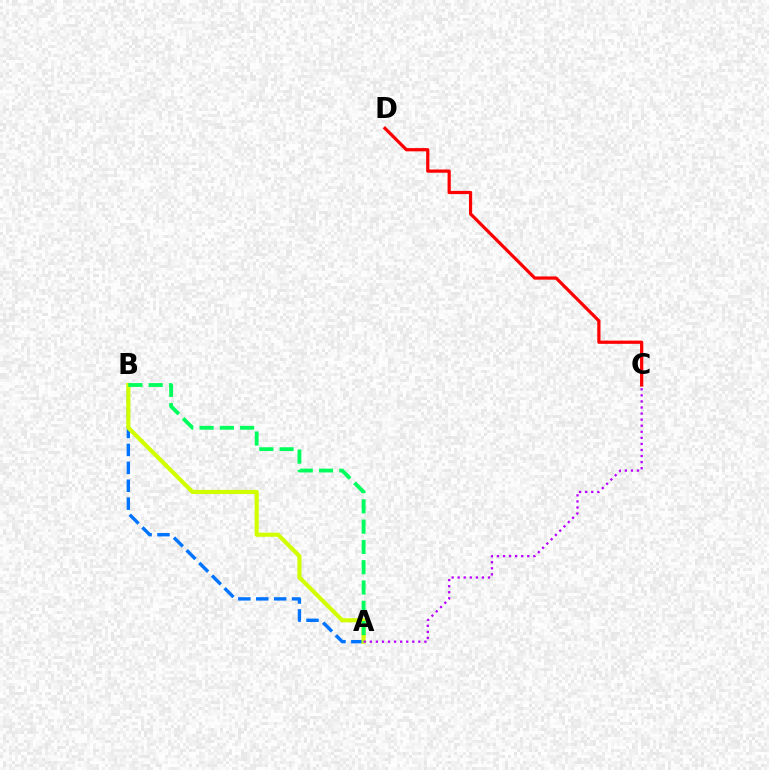{('A', 'B'): [{'color': '#0074ff', 'line_style': 'dashed', 'thickness': 2.43}, {'color': '#d1ff00', 'line_style': 'solid', 'thickness': 2.99}, {'color': '#00ff5c', 'line_style': 'dashed', 'thickness': 2.76}], ('C', 'D'): [{'color': '#ff0000', 'line_style': 'solid', 'thickness': 2.32}], ('A', 'C'): [{'color': '#b900ff', 'line_style': 'dotted', 'thickness': 1.65}]}